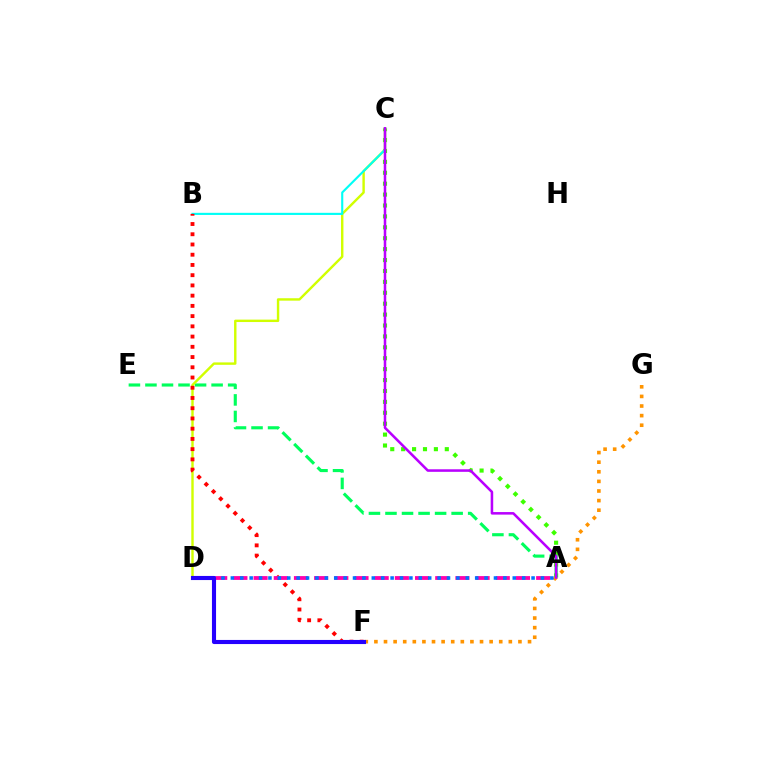{('A', 'C'): [{'color': '#3dff00', 'line_style': 'dotted', 'thickness': 2.96}, {'color': '#b900ff', 'line_style': 'solid', 'thickness': 1.83}], ('A', 'E'): [{'color': '#00ff5c', 'line_style': 'dashed', 'thickness': 2.25}], ('C', 'D'): [{'color': '#d1ff00', 'line_style': 'solid', 'thickness': 1.74}], ('B', 'C'): [{'color': '#00fff6', 'line_style': 'solid', 'thickness': 1.53}], ('B', 'F'): [{'color': '#ff0000', 'line_style': 'dotted', 'thickness': 2.78}], ('A', 'D'): [{'color': '#ff00ac', 'line_style': 'dashed', 'thickness': 2.74}, {'color': '#0074ff', 'line_style': 'dotted', 'thickness': 2.55}], ('F', 'G'): [{'color': '#ff9400', 'line_style': 'dotted', 'thickness': 2.61}], ('D', 'F'): [{'color': '#2500ff', 'line_style': 'solid', 'thickness': 2.96}]}